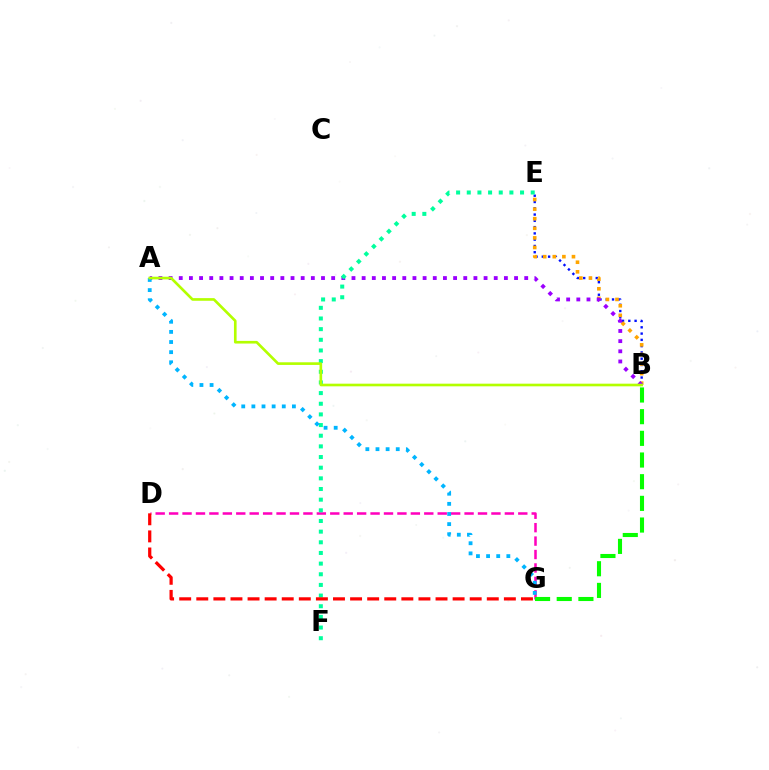{('B', 'E'): [{'color': '#0010ff', 'line_style': 'dotted', 'thickness': 1.71}, {'color': '#ffa500', 'line_style': 'dotted', 'thickness': 2.61}], ('D', 'G'): [{'color': '#ff00bd', 'line_style': 'dashed', 'thickness': 1.82}, {'color': '#ff0000', 'line_style': 'dashed', 'thickness': 2.32}], ('A', 'B'): [{'color': '#9b00ff', 'line_style': 'dotted', 'thickness': 2.76}, {'color': '#b3ff00', 'line_style': 'solid', 'thickness': 1.91}], ('E', 'F'): [{'color': '#00ff9d', 'line_style': 'dotted', 'thickness': 2.9}], ('A', 'G'): [{'color': '#00b5ff', 'line_style': 'dotted', 'thickness': 2.75}], ('B', 'G'): [{'color': '#08ff00', 'line_style': 'dashed', 'thickness': 2.94}]}